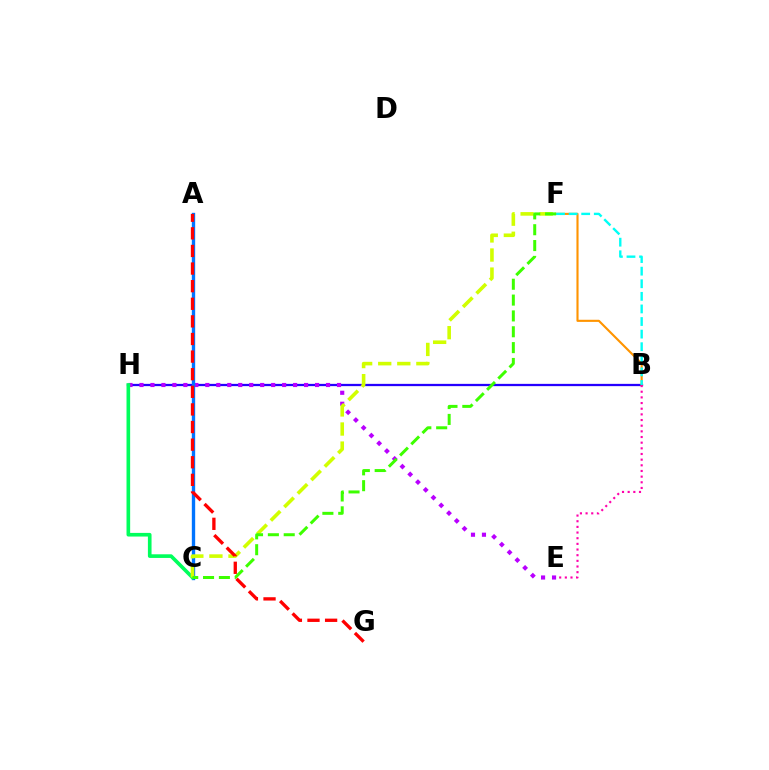{('B', 'H'): [{'color': '#2500ff', 'line_style': 'solid', 'thickness': 1.63}], ('E', 'H'): [{'color': '#b900ff', 'line_style': 'dotted', 'thickness': 2.98}], ('A', 'C'): [{'color': '#0074ff', 'line_style': 'solid', 'thickness': 2.41}], ('C', 'H'): [{'color': '#00ff5c', 'line_style': 'solid', 'thickness': 2.62}], ('B', 'F'): [{'color': '#ff9400', 'line_style': 'solid', 'thickness': 1.53}, {'color': '#00fff6', 'line_style': 'dashed', 'thickness': 1.71}], ('C', 'F'): [{'color': '#d1ff00', 'line_style': 'dashed', 'thickness': 2.59}, {'color': '#3dff00', 'line_style': 'dashed', 'thickness': 2.15}], ('A', 'G'): [{'color': '#ff0000', 'line_style': 'dashed', 'thickness': 2.39}], ('B', 'E'): [{'color': '#ff00ac', 'line_style': 'dotted', 'thickness': 1.54}]}